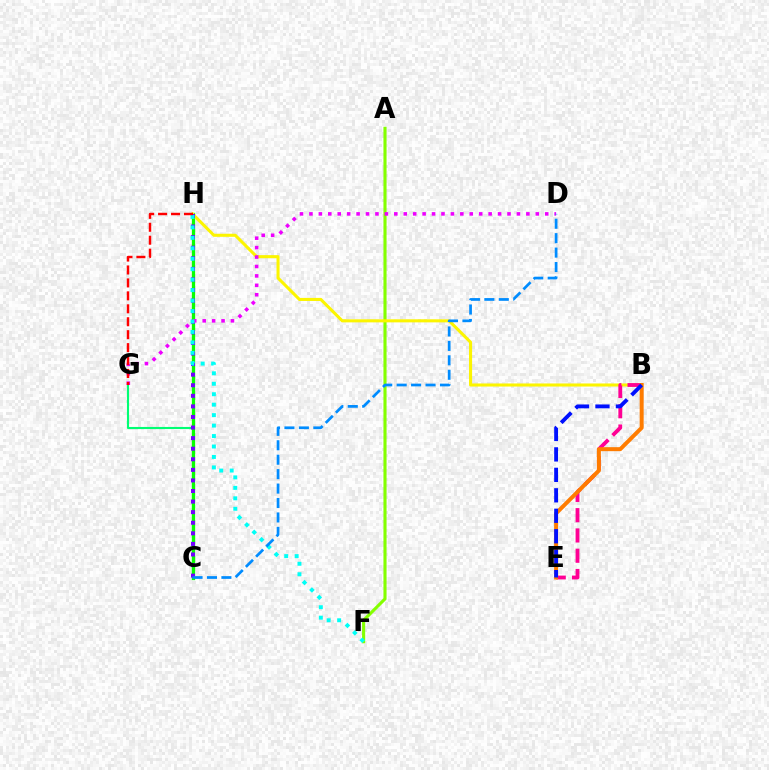{('C', 'G'): [{'color': '#00ff74', 'line_style': 'solid', 'thickness': 1.52}], ('A', 'F'): [{'color': '#84ff00', 'line_style': 'solid', 'thickness': 2.24}], ('C', 'H'): [{'color': '#08ff00', 'line_style': 'solid', 'thickness': 2.36}, {'color': '#7200ff', 'line_style': 'dotted', 'thickness': 2.87}], ('B', 'H'): [{'color': '#fcf500', 'line_style': 'solid', 'thickness': 2.21}], ('D', 'G'): [{'color': '#ee00ff', 'line_style': 'dotted', 'thickness': 2.56}], ('F', 'H'): [{'color': '#00fff6', 'line_style': 'dotted', 'thickness': 2.84}], ('C', 'D'): [{'color': '#008cff', 'line_style': 'dashed', 'thickness': 1.96}], ('B', 'E'): [{'color': '#ff0094', 'line_style': 'dashed', 'thickness': 2.75}, {'color': '#ff7c00', 'line_style': 'solid', 'thickness': 2.87}, {'color': '#0010ff', 'line_style': 'dashed', 'thickness': 2.78}], ('G', 'H'): [{'color': '#ff0000', 'line_style': 'dashed', 'thickness': 1.76}]}